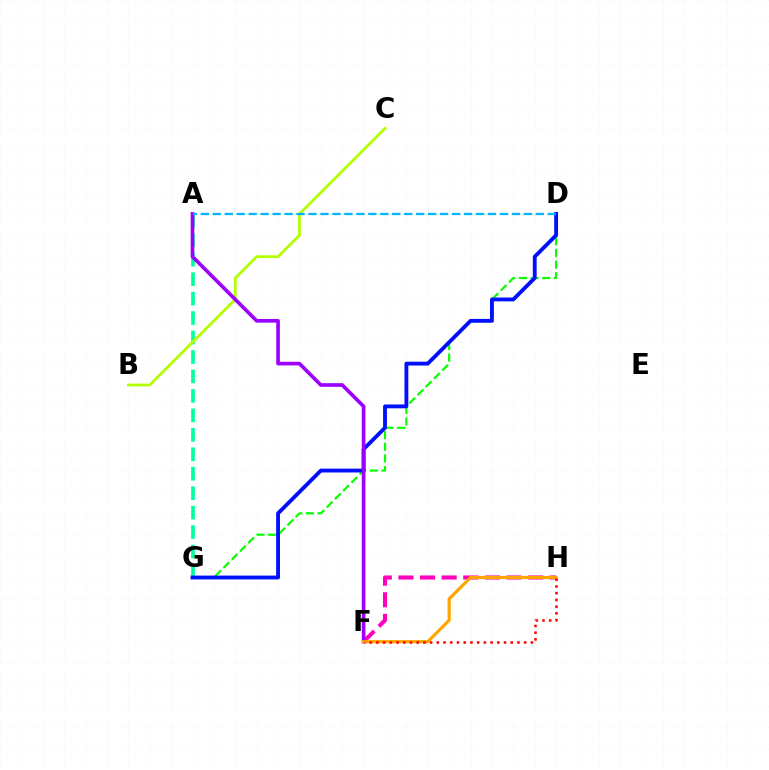{('D', 'G'): [{'color': '#08ff00', 'line_style': 'dashed', 'thickness': 1.58}, {'color': '#0010ff', 'line_style': 'solid', 'thickness': 2.77}], ('A', 'G'): [{'color': '#00ff9d', 'line_style': 'dashed', 'thickness': 2.64}], ('F', 'H'): [{'color': '#ff00bd', 'line_style': 'dashed', 'thickness': 2.94}, {'color': '#ffa500', 'line_style': 'solid', 'thickness': 2.29}, {'color': '#ff0000', 'line_style': 'dotted', 'thickness': 1.83}], ('B', 'C'): [{'color': '#b3ff00', 'line_style': 'solid', 'thickness': 2.0}], ('A', 'F'): [{'color': '#9b00ff', 'line_style': 'solid', 'thickness': 2.64}], ('A', 'D'): [{'color': '#00b5ff', 'line_style': 'dashed', 'thickness': 1.63}]}